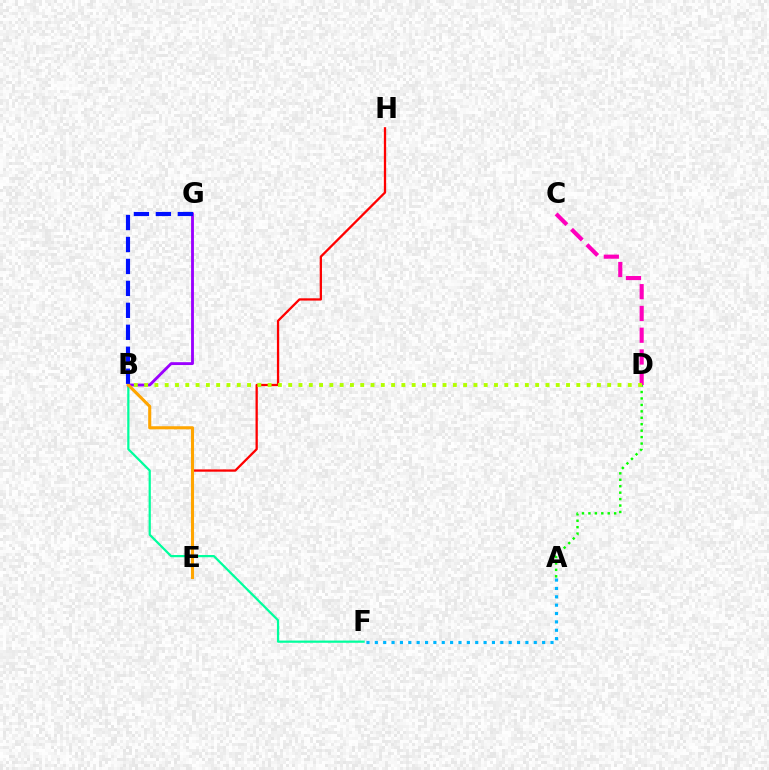{('E', 'H'): [{'color': '#ff0000', 'line_style': 'solid', 'thickness': 1.65}], ('B', 'F'): [{'color': '#00ff9d', 'line_style': 'solid', 'thickness': 1.6}], ('B', 'G'): [{'color': '#9b00ff', 'line_style': 'solid', 'thickness': 2.05}, {'color': '#0010ff', 'line_style': 'dashed', 'thickness': 2.98}], ('C', 'D'): [{'color': '#ff00bd', 'line_style': 'dashed', 'thickness': 2.96}], ('A', 'D'): [{'color': '#08ff00', 'line_style': 'dotted', 'thickness': 1.75}], ('B', 'E'): [{'color': '#ffa500', 'line_style': 'solid', 'thickness': 2.22}], ('B', 'D'): [{'color': '#b3ff00', 'line_style': 'dotted', 'thickness': 2.8}], ('A', 'F'): [{'color': '#00b5ff', 'line_style': 'dotted', 'thickness': 2.27}]}